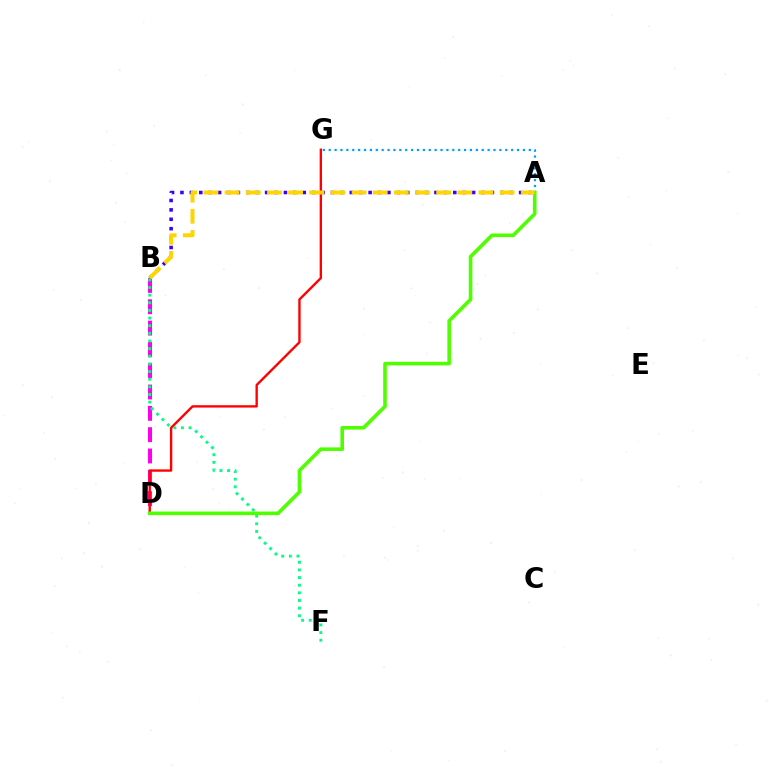{('B', 'D'): [{'color': '#ff00ed', 'line_style': 'dashed', 'thickness': 2.9}], ('B', 'F'): [{'color': '#00ff86', 'line_style': 'dotted', 'thickness': 2.08}], ('A', 'G'): [{'color': '#009eff', 'line_style': 'dotted', 'thickness': 1.6}], ('A', 'B'): [{'color': '#3700ff', 'line_style': 'dotted', 'thickness': 2.56}, {'color': '#ffd500', 'line_style': 'dashed', 'thickness': 2.87}], ('D', 'G'): [{'color': '#ff0000', 'line_style': 'solid', 'thickness': 1.7}], ('A', 'D'): [{'color': '#4fff00', 'line_style': 'solid', 'thickness': 2.6}]}